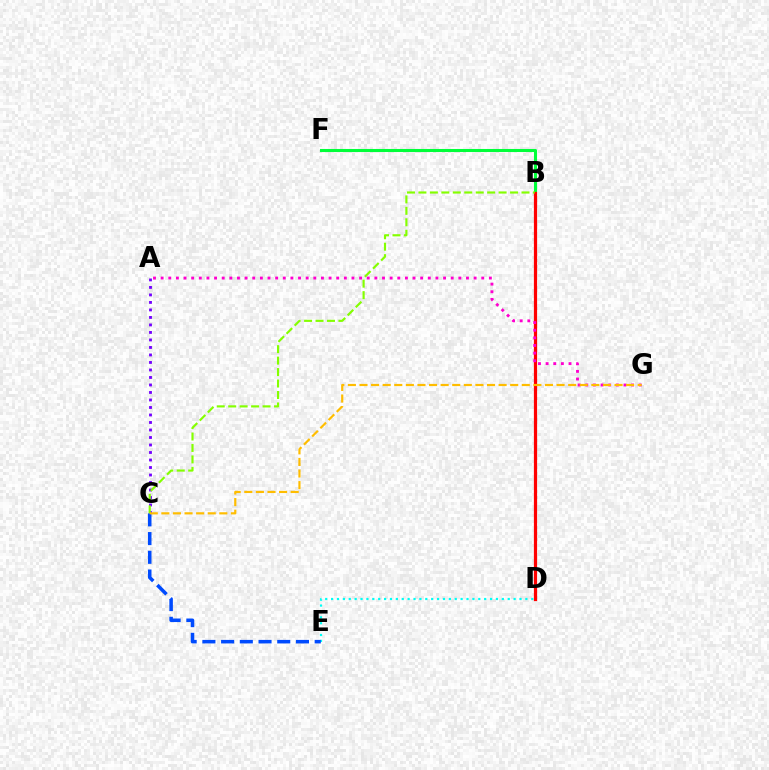{('B', 'F'): [{'color': '#00ff39', 'line_style': 'solid', 'thickness': 2.2}], ('A', 'C'): [{'color': '#7200ff', 'line_style': 'dotted', 'thickness': 2.04}], ('D', 'E'): [{'color': '#00fff6', 'line_style': 'dotted', 'thickness': 1.6}], ('B', 'D'): [{'color': '#ff0000', 'line_style': 'solid', 'thickness': 2.31}], ('C', 'E'): [{'color': '#004bff', 'line_style': 'dashed', 'thickness': 2.54}], ('B', 'C'): [{'color': '#84ff00', 'line_style': 'dashed', 'thickness': 1.56}], ('A', 'G'): [{'color': '#ff00cf', 'line_style': 'dotted', 'thickness': 2.07}], ('C', 'G'): [{'color': '#ffbd00', 'line_style': 'dashed', 'thickness': 1.57}]}